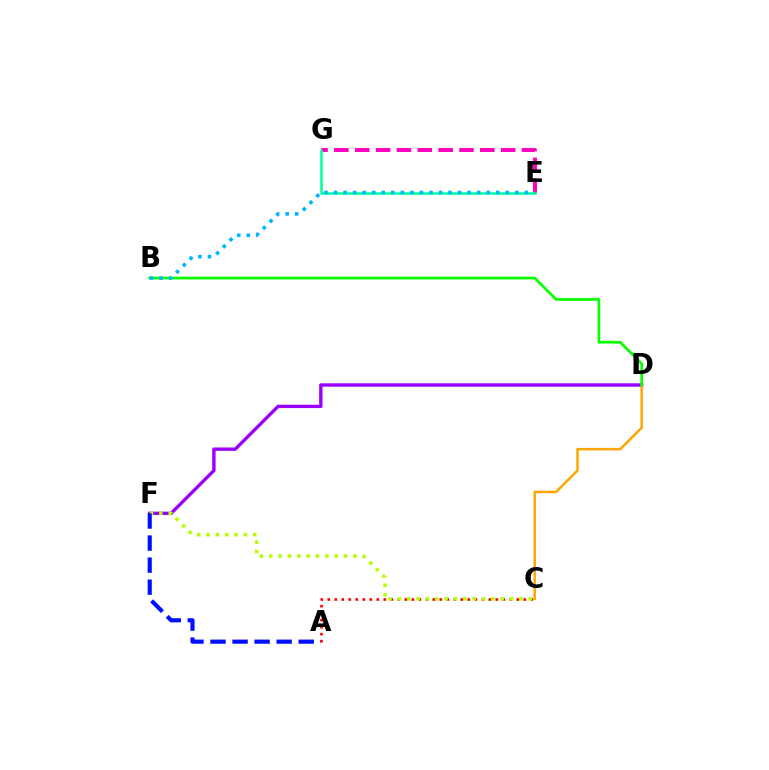{('E', 'G'): [{'color': '#ff00bd', 'line_style': 'dashed', 'thickness': 2.83}, {'color': '#00ff9d', 'line_style': 'solid', 'thickness': 1.83}], ('D', 'F'): [{'color': '#9b00ff', 'line_style': 'solid', 'thickness': 2.43}], ('C', 'D'): [{'color': '#ffa500', 'line_style': 'solid', 'thickness': 1.79}], ('B', 'D'): [{'color': '#08ff00', 'line_style': 'solid', 'thickness': 1.95}], ('A', 'C'): [{'color': '#ff0000', 'line_style': 'dotted', 'thickness': 1.9}], ('B', 'E'): [{'color': '#00b5ff', 'line_style': 'dotted', 'thickness': 2.59}], ('C', 'F'): [{'color': '#b3ff00', 'line_style': 'dotted', 'thickness': 2.54}], ('A', 'F'): [{'color': '#0010ff', 'line_style': 'dashed', 'thickness': 3.0}]}